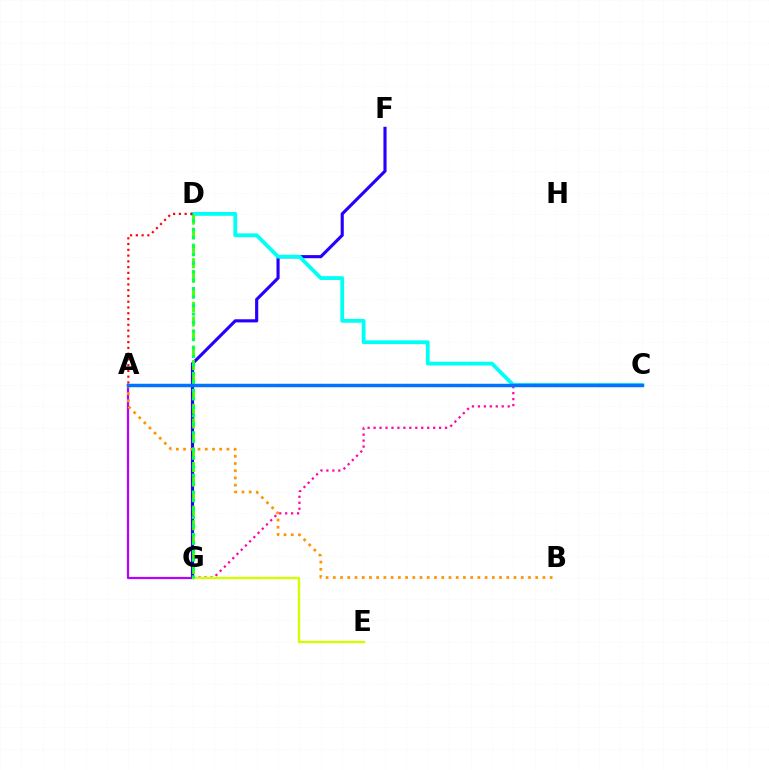{('A', 'G'): [{'color': '#b900ff', 'line_style': 'solid', 'thickness': 1.59}], ('F', 'G'): [{'color': '#2500ff', 'line_style': 'solid', 'thickness': 2.26}], ('C', 'G'): [{'color': '#ff00ac', 'line_style': 'dotted', 'thickness': 1.62}], ('A', 'B'): [{'color': '#ff9400', 'line_style': 'dotted', 'thickness': 1.96}], ('E', 'G'): [{'color': '#d1ff00', 'line_style': 'solid', 'thickness': 1.69}], ('C', 'D'): [{'color': '#00fff6', 'line_style': 'solid', 'thickness': 2.75}], ('D', 'G'): [{'color': '#3dff00', 'line_style': 'dashed', 'thickness': 1.98}, {'color': '#00ff5c', 'line_style': 'dotted', 'thickness': 2.3}], ('A', 'C'): [{'color': '#0074ff', 'line_style': 'solid', 'thickness': 2.49}], ('A', 'D'): [{'color': '#ff0000', 'line_style': 'dotted', 'thickness': 1.57}]}